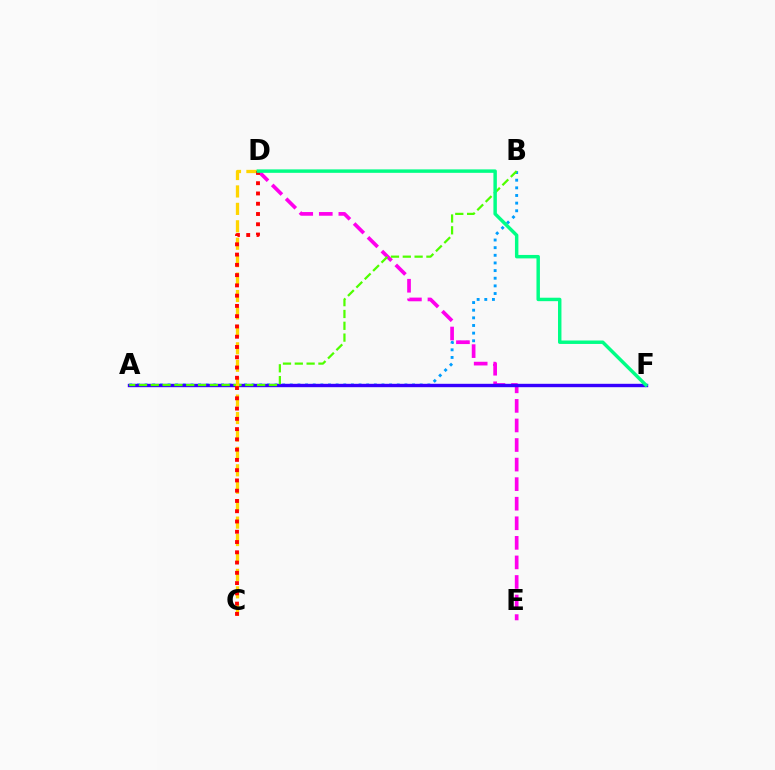{('A', 'B'): [{'color': '#009eff', 'line_style': 'dotted', 'thickness': 2.08}, {'color': '#4fff00', 'line_style': 'dashed', 'thickness': 1.61}], ('D', 'E'): [{'color': '#ff00ed', 'line_style': 'dashed', 'thickness': 2.66}], ('A', 'F'): [{'color': '#3700ff', 'line_style': 'solid', 'thickness': 2.44}], ('C', 'D'): [{'color': '#ffd500', 'line_style': 'dashed', 'thickness': 2.37}, {'color': '#ff0000', 'line_style': 'dotted', 'thickness': 2.79}], ('D', 'F'): [{'color': '#00ff86', 'line_style': 'solid', 'thickness': 2.48}]}